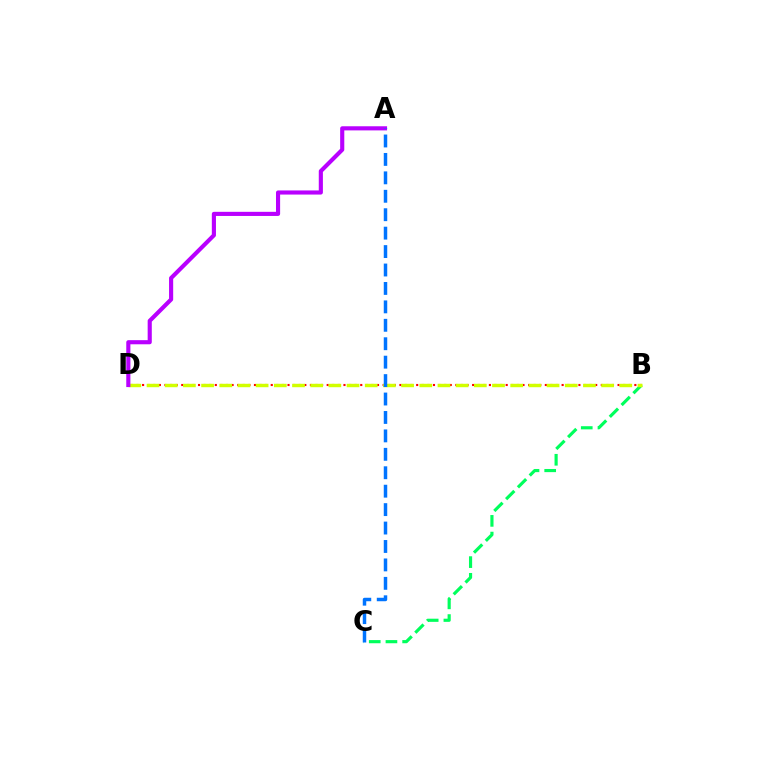{('B', 'C'): [{'color': '#00ff5c', 'line_style': 'dashed', 'thickness': 2.27}], ('B', 'D'): [{'color': '#ff0000', 'line_style': 'dotted', 'thickness': 1.52}, {'color': '#d1ff00', 'line_style': 'dashed', 'thickness': 2.47}], ('A', 'D'): [{'color': '#b900ff', 'line_style': 'solid', 'thickness': 2.97}], ('A', 'C'): [{'color': '#0074ff', 'line_style': 'dashed', 'thickness': 2.5}]}